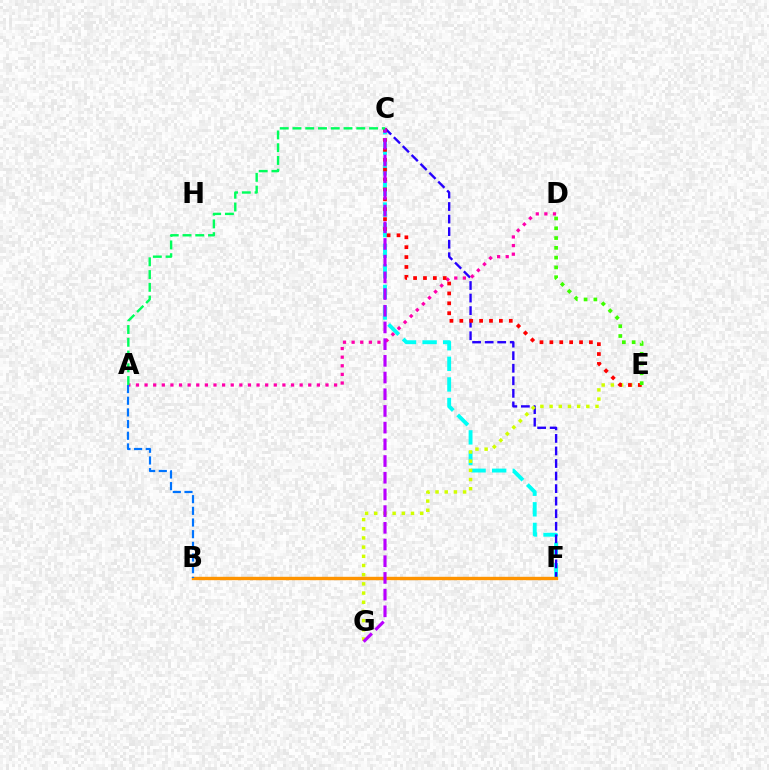{('C', 'F'): [{'color': '#00fff6', 'line_style': 'dashed', 'thickness': 2.8}, {'color': '#2500ff', 'line_style': 'dashed', 'thickness': 1.7}], ('E', 'G'): [{'color': '#d1ff00', 'line_style': 'dotted', 'thickness': 2.5}], ('B', 'F'): [{'color': '#ff9400', 'line_style': 'solid', 'thickness': 2.44}], ('A', 'D'): [{'color': '#ff00ac', 'line_style': 'dotted', 'thickness': 2.34}], ('C', 'E'): [{'color': '#ff0000', 'line_style': 'dotted', 'thickness': 2.69}], ('C', 'G'): [{'color': '#b900ff', 'line_style': 'dashed', 'thickness': 2.27}], ('A', 'C'): [{'color': '#00ff5c', 'line_style': 'dashed', 'thickness': 1.73}], ('D', 'E'): [{'color': '#3dff00', 'line_style': 'dotted', 'thickness': 2.66}], ('A', 'B'): [{'color': '#0074ff', 'line_style': 'dashed', 'thickness': 1.59}]}